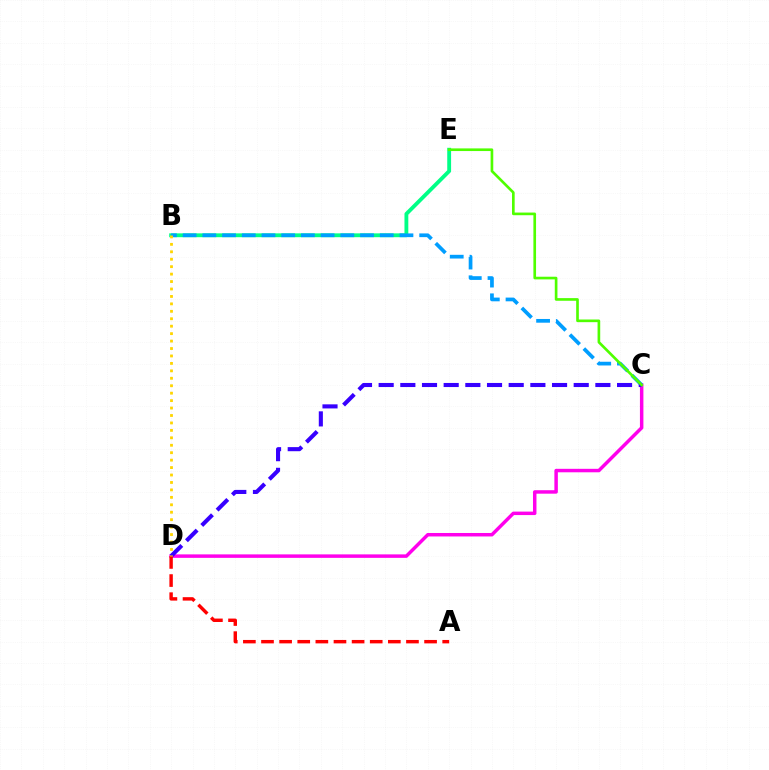{('C', 'D'): [{'color': '#ff00ed', 'line_style': 'solid', 'thickness': 2.5}, {'color': '#3700ff', 'line_style': 'dashed', 'thickness': 2.94}], ('B', 'E'): [{'color': '#00ff86', 'line_style': 'solid', 'thickness': 2.77}], ('B', 'C'): [{'color': '#009eff', 'line_style': 'dashed', 'thickness': 2.68}], ('A', 'D'): [{'color': '#ff0000', 'line_style': 'dashed', 'thickness': 2.46}], ('B', 'D'): [{'color': '#ffd500', 'line_style': 'dotted', 'thickness': 2.02}], ('C', 'E'): [{'color': '#4fff00', 'line_style': 'solid', 'thickness': 1.91}]}